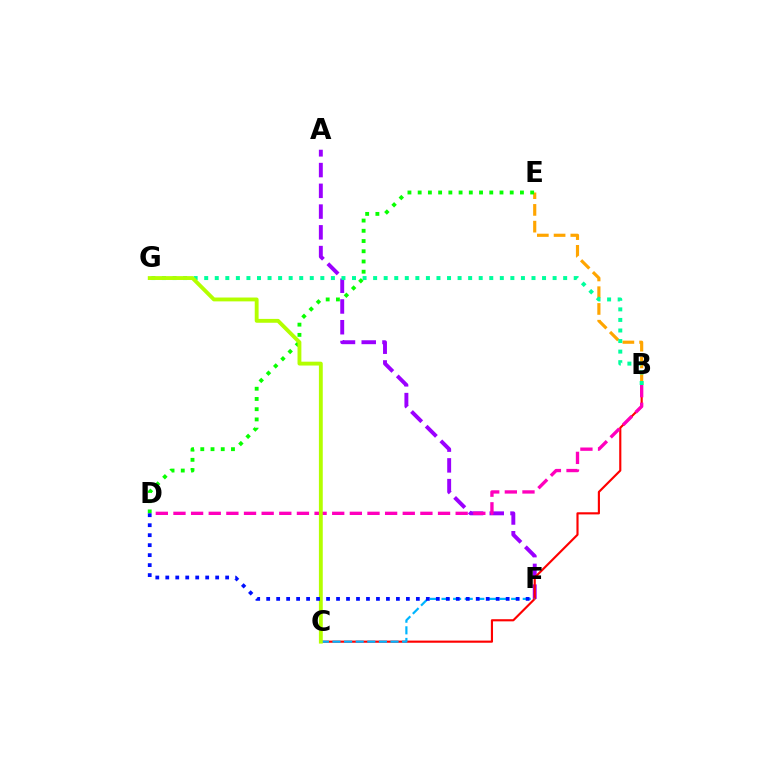{('A', 'F'): [{'color': '#9b00ff', 'line_style': 'dashed', 'thickness': 2.82}], ('B', 'E'): [{'color': '#ffa500', 'line_style': 'dashed', 'thickness': 2.27}], ('B', 'C'): [{'color': '#ff0000', 'line_style': 'solid', 'thickness': 1.54}], ('B', 'G'): [{'color': '#00ff9d', 'line_style': 'dotted', 'thickness': 2.87}], ('B', 'D'): [{'color': '#ff00bd', 'line_style': 'dashed', 'thickness': 2.4}], ('C', 'F'): [{'color': '#00b5ff', 'line_style': 'dashed', 'thickness': 1.58}], ('D', 'E'): [{'color': '#08ff00', 'line_style': 'dotted', 'thickness': 2.78}], ('C', 'G'): [{'color': '#b3ff00', 'line_style': 'solid', 'thickness': 2.78}], ('D', 'F'): [{'color': '#0010ff', 'line_style': 'dotted', 'thickness': 2.71}]}